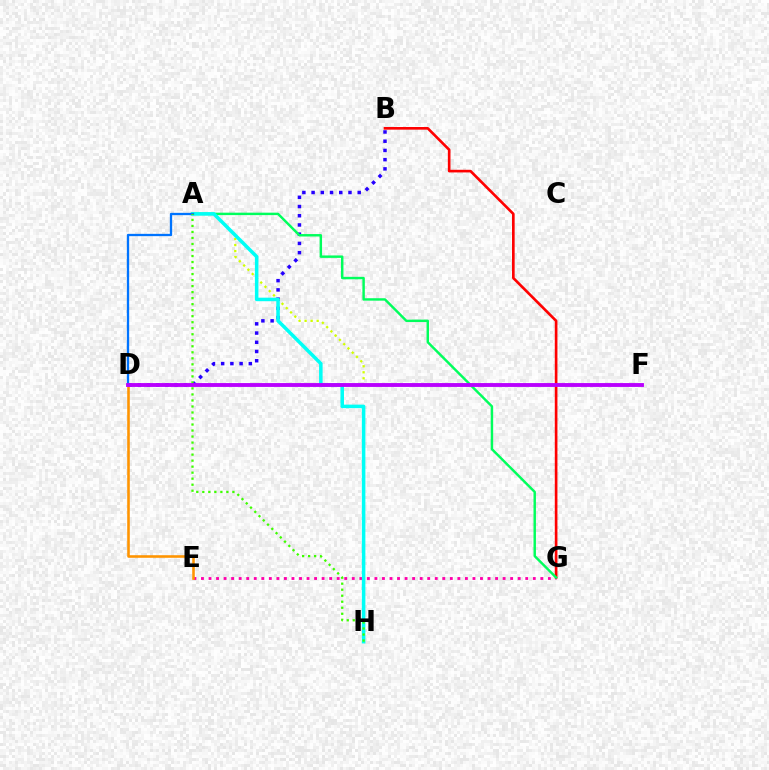{('E', 'G'): [{'color': '#ff00ac', 'line_style': 'dotted', 'thickness': 2.05}], ('B', 'G'): [{'color': '#ff0000', 'line_style': 'solid', 'thickness': 1.91}], ('D', 'E'): [{'color': '#ff9400', 'line_style': 'solid', 'thickness': 1.86}], ('B', 'D'): [{'color': '#2500ff', 'line_style': 'dotted', 'thickness': 2.51}], ('A', 'F'): [{'color': '#d1ff00', 'line_style': 'dotted', 'thickness': 1.64}], ('A', 'G'): [{'color': '#00ff5c', 'line_style': 'solid', 'thickness': 1.76}], ('A', 'H'): [{'color': '#00fff6', 'line_style': 'solid', 'thickness': 2.54}, {'color': '#3dff00', 'line_style': 'dotted', 'thickness': 1.64}], ('A', 'D'): [{'color': '#0074ff', 'line_style': 'solid', 'thickness': 1.66}], ('D', 'F'): [{'color': '#b900ff', 'line_style': 'solid', 'thickness': 2.78}]}